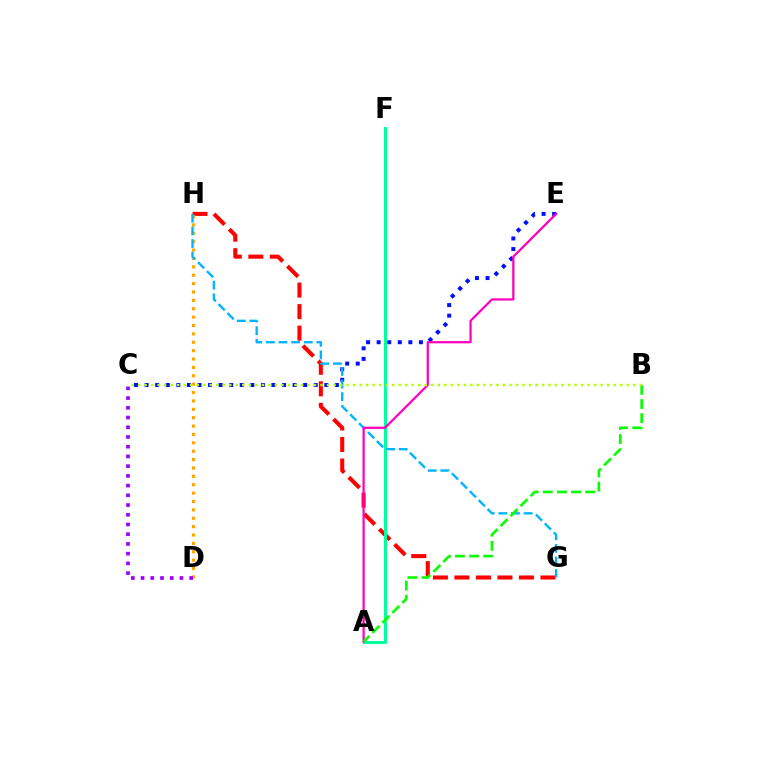{('C', 'E'): [{'color': '#0010ff', 'line_style': 'dotted', 'thickness': 2.87}], ('G', 'H'): [{'color': '#ff0000', 'line_style': 'dashed', 'thickness': 2.92}, {'color': '#00b5ff', 'line_style': 'dashed', 'thickness': 1.72}], ('A', 'F'): [{'color': '#00ff9d', 'line_style': 'solid', 'thickness': 2.16}], ('D', 'H'): [{'color': '#ffa500', 'line_style': 'dotted', 'thickness': 2.28}], ('A', 'E'): [{'color': '#ff00bd', 'line_style': 'solid', 'thickness': 1.61}], ('A', 'B'): [{'color': '#08ff00', 'line_style': 'dashed', 'thickness': 1.92}], ('C', 'D'): [{'color': '#9b00ff', 'line_style': 'dotted', 'thickness': 2.64}], ('B', 'C'): [{'color': '#b3ff00', 'line_style': 'dotted', 'thickness': 1.77}]}